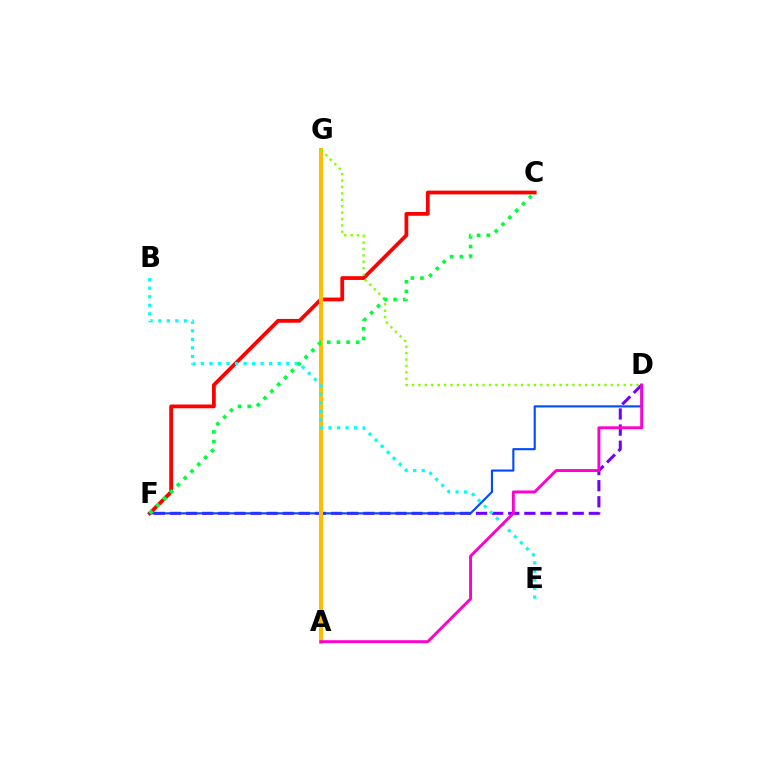{('C', 'F'): [{'color': '#ff0000', 'line_style': 'solid', 'thickness': 2.72}, {'color': '#00ff39', 'line_style': 'dotted', 'thickness': 2.62}], ('D', 'F'): [{'color': '#7200ff', 'line_style': 'dashed', 'thickness': 2.19}, {'color': '#004bff', 'line_style': 'solid', 'thickness': 1.53}], ('A', 'G'): [{'color': '#ffbd00', 'line_style': 'solid', 'thickness': 2.88}], ('B', 'E'): [{'color': '#00fff6', 'line_style': 'dotted', 'thickness': 2.32}], ('D', 'G'): [{'color': '#84ff00', 'line_style': 'dotted', 'thickness': 1.74}], ('A', 'D'): [{'color': '#ff00cf', 'line_style': 'solid', 'thickness': 2.1}]}